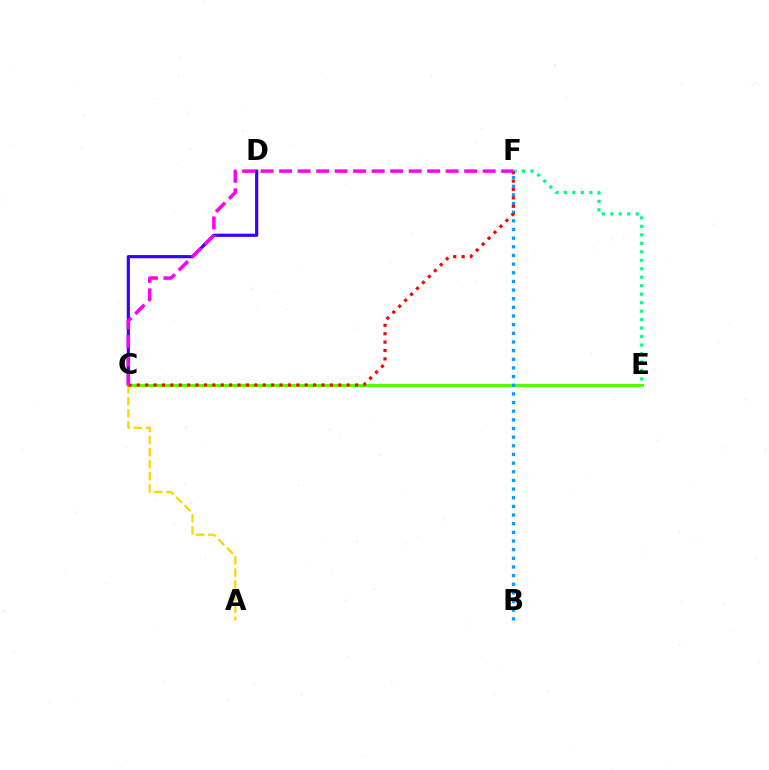{('C', 'E'): [{'color': '#4fff00', 'line_style': 'solid', 'thickness': 2.12}], ('E', 'F'): [{'color': '#00ff86', 'line_style': 'dotted', 'thickness': 2.3}], ('C', 'D'): [{'color': '#3700ff', 'line_style': 'solid', 'thickness': 2.28}], ('A', 'C'): [{'color': '#ffd500', 'line_style': 'dashed', 'thickness': 1.64}], ('B', 'F'): [{'color': '#009eff', 'line_style': 'dotted', 'thickness': 2.35}], ('C', 'F'): [{'color': '#ff0000', 'line_style': 'dotted', 'thickness': 2.28}, {'color': '#ff00ed', 'line_style': 'dashed', 'thickness': 2.51}]}